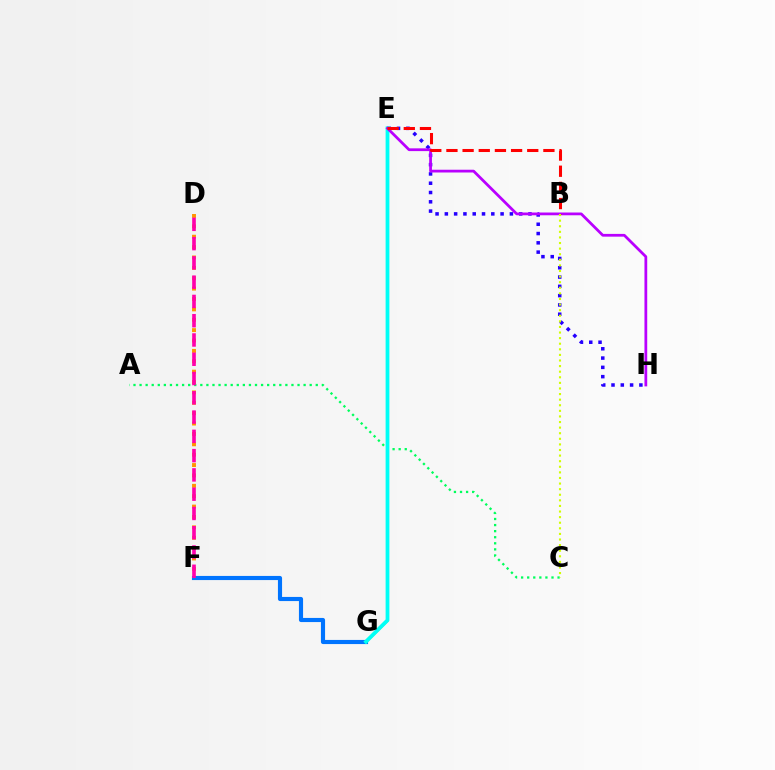{('D', 'F'): [{'color': '#ff9400', 'line_style': 'dotted', 'thickness': 2.82}, {'color': '#ff00ac', 'line_style': 'dashed', 'thickness': 2.62}], ('F', 'G'): [{'color': '#0074ff', 'line_style': 'solid', 'thickness': 2.97}], ('E', 'G'): [{'color': '#3dff00', 'line_style': 'solid', 'thickness': 2.06}, {'color': '#00fff6', 'line_style': 'solid', 'thickness': 2.71}], ('A', 'C'): [{'color': '#00ff5c', 'line_style': 'dotted', 'thickness': 1.65}], ('E', 'H'): [{'color': '#2500ff', 'line_style': 'dotted', 'thickness': 2.52}, {'color': '#b900ff', 'line_style': 'solid', 'thickness': 1.99}], ('B', 'E'): [{'color': '#ff0000', 'line_style': 'dashed', 'thickness': 2.2}], ('B', 'C'): [{'color': '#d1ff00', 'line_style': 'dotted', 'thickness': 1.52}]}